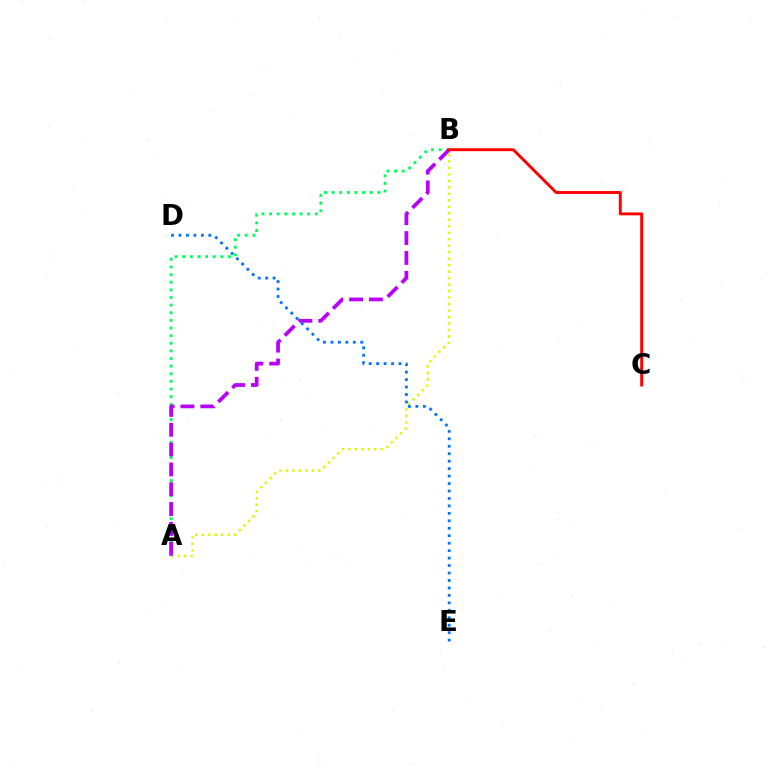{('A', 'B'): [{'color': '#d1ff00', 'line_style': 'dotted', 'thickness': 1.76}, {'color': '#00ff5c', 'line_style': 'dotted', 'thickness': 2.07}, {'color': '#b900ff', 'line_style': 'dashed', 'thickness': 2.69}], ('D', 'E'): [{'color': '#0074ff', 'line_style': 'dotted', 'thickness': 2.03}], ('B', 'C'): [{'color': '#ff0000', 'line_style': 'solid', 'thickness': 2.1}]}